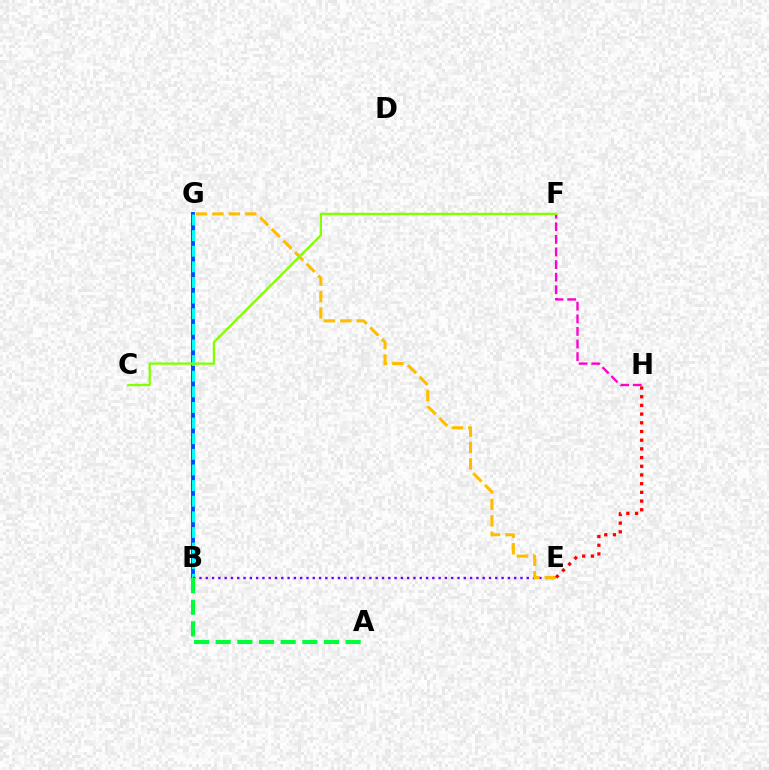{('B', 'G'): [{'color': '#004bff', 'line_style': 'solid', 'thickness': 2.8}, {'color': '#00fff6', 'line_style': 'dashed', 'thickness': 2.12}], ('B', 'E'): [{'color': '#7200ff', 'line_style': 'dotted', 'thickness': 1.71}], ('E', 'G'): [{'color': '#ffbd00', 'line_style': 'dashed', 'thickness': 2.23}], ('E', 'H'): [{'color': '#ff0000', 'line_style': 'dotted', 'thickness': 2.36}], ('F', 'H'): [{'color': '#ff00cf', 'line_style': 'dashed', 'thickness': 1.71}], ('C', 'F'): [{'color': '#84ff00', 'line_style': 'solid', 'thickness': 1.65}], ('A', 'B'): [{'color': '#00ff39', 'line_style': 'dashed', 'thickness': 2.94}]}